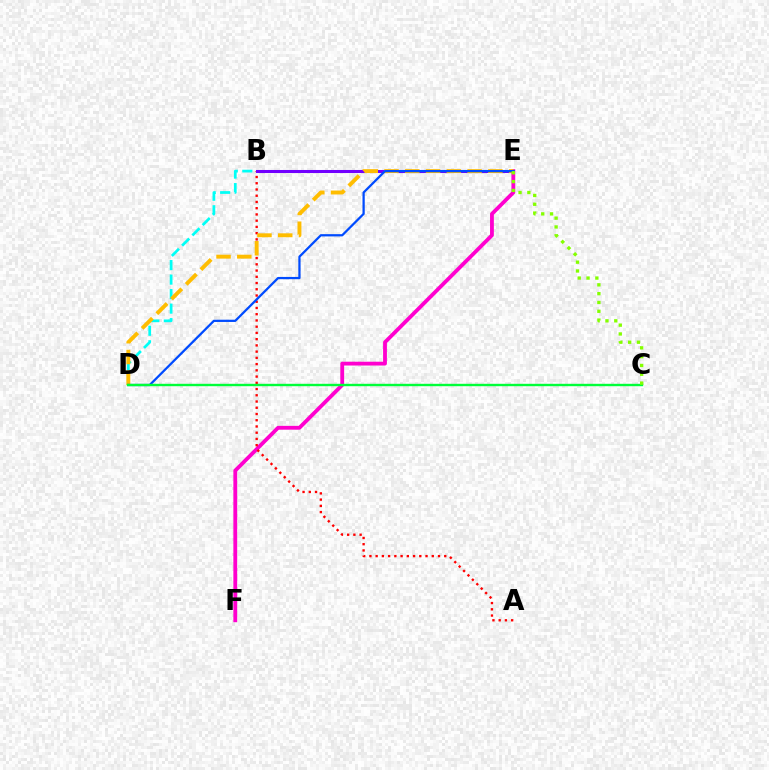{('E', 'F'): [{'color': '#ff00cf', 'line_style': 'solid', 'thickness': 2.75}], ('A', 'B'): [{'color': '#ff0000', 'line_style': 'dotted', 'thickness': 1.69}], ('B', 'D'): [{'color': '#00fff6', 'line_style': 'dashed', 'thickness': 1.97}], ('B', 'E'): [{'color': '#7200ff', 'line_style': 'solid', 'thickness': 2.19}], ('D', 'E'): [{'color': '#ffbd00', 'line_style': 'dashed', 'thickness': 2.82}, {'color': '#004bff', 'line_style': 'solid', 'thickness': 1.62}], ('C', 'D'): [{'color': '#00ff39', 'line_style': 'solid', 'thickness': 1.72}], ('C', 'E'): [{'color': '#84ff00', 'line_style': 'dotted', 'thickness': 2.39}]}